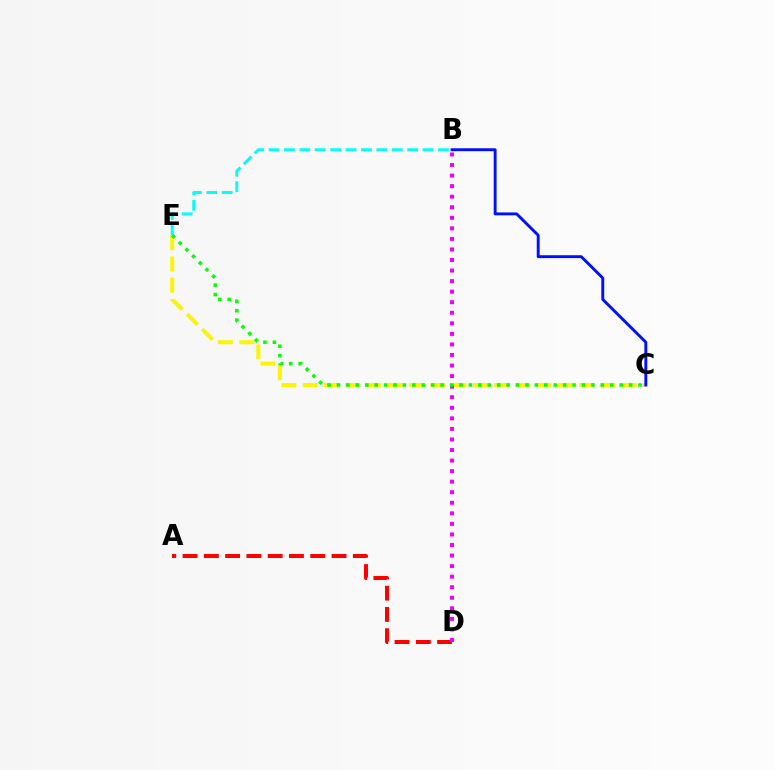{('C', 'E'): [{'color': '#fcf500', 'line_style': 'dashed', 'thickness': 2.89}, {'color': '#08ff00', 'line_style': 'dotted', 'thickness': 2.56}], ('A', 'D'): [{'color': '#ff0000', 'line_style': 'dashed', 'thickness': 2.89}], ('B', 'E'): [{'color': '#00fff6', 'line_style': 'dashed', 'thickness': 2.09}], ('B', 'D'): [{'color': '#ee00ff', 'line_style': 'dotted', 'thickness': 2.87}], ('B', 'C'): [{'color': '#0010ff', 'line_style': 'solid', 'thickness': 2.09}]}